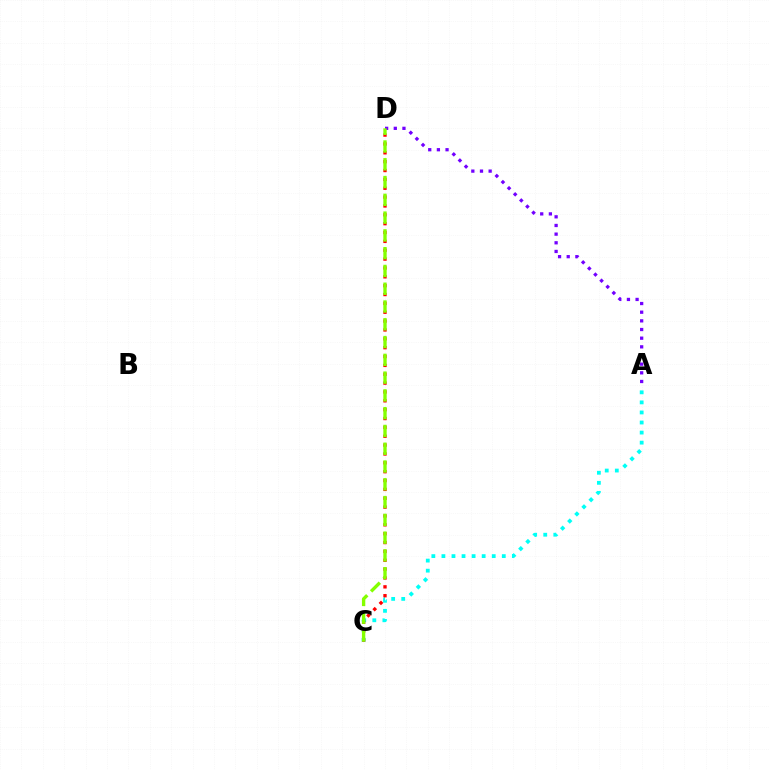{('A', 'C'): [{'color': '#00fff6', 'line_style': 'dotted', 'thickness': 2.73}], ('C', 'D'): [{'color': '#ff0000', 'line_style': 'dotted', 'thickness': 2.41}, {'color': '#84ff00', 'line_style': 'dashed', 'thickness': 2.42}], ('A', 'D'): [{'color': '#7200ff', 'line_style': 'dotted', 'thickness': 2.35}]}